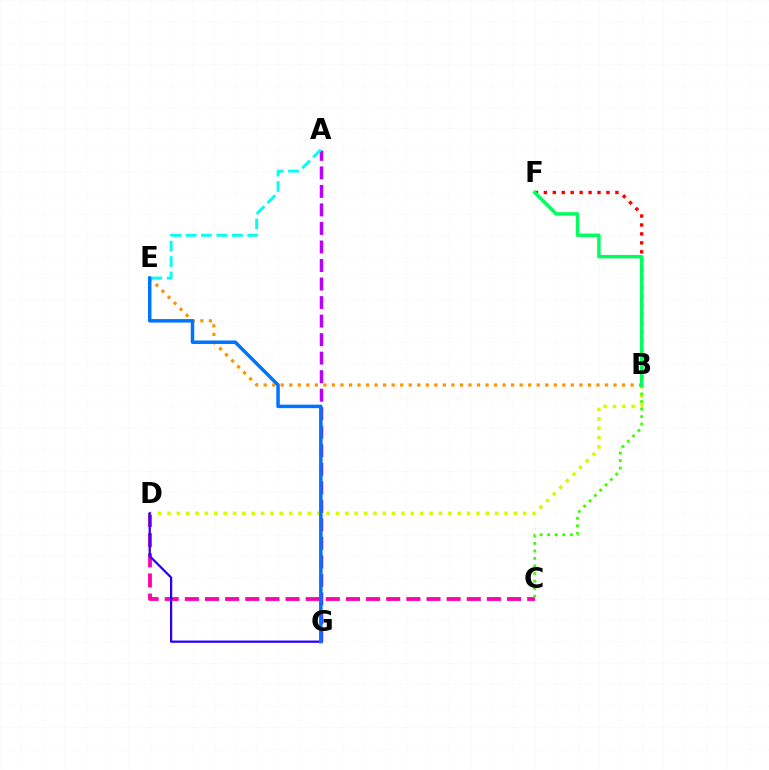{('C', 'D'): [{'color': '#ff00ac', 'line_style': 'dashed', 'thickness': 2.74}], ('A', 'G'): [{'color': '#b900ff', 'line_style': 'dashed', 'thickness': 2.52}], ('B', 'D'): [{'color': '#d1ff00', 'line_style': 'dotted', 'thickness': 2.54}], ('B', 'F'): [{'color': '#ff0000', 'line_style': 'dotted', 'thickness': 2.43}, {'color': '#00ff5c', 'line_style': 'solid', 'thickness': 2.48}], ('B', 'C'): [{'color': '#3dff00', 'line_style': 'dotted', 'thickness': 2.05}], ('D', 'G'): [{'color': '#2500ff', 'line_style': 'solid', 'thickness': 1.61}], ('B', 'E'): [{'color': '#ff9400', 'line_style': 'dotted', 'thickness': 2.32}], ('E', 'G'): [{'color': '#0074ff', 'line_style': 'solid', 'thickness': 2.52}], ('A', 'E'): [{'color': '#00fff6', 'line_style': 'dashed', 'thickness': 2.09}]}